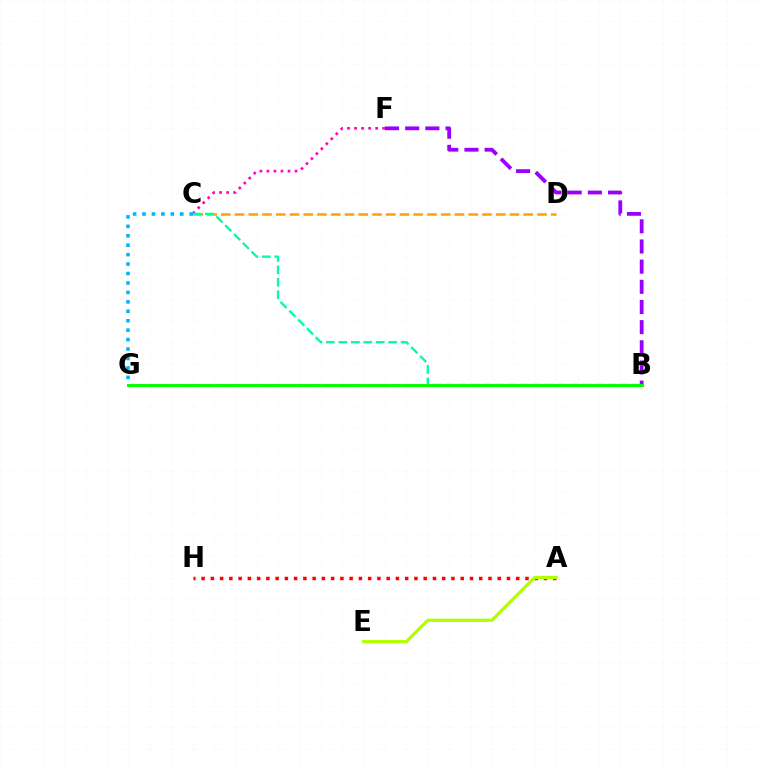{('C', 'D'): [{'color': '#ffa500', 'line_style': 'dashed', 'thickness': 1.87}], ('B', 'G'): [{'color': '#0010ff', 'line_style': 'dashed', 'thickness': 1.83}, {'color': '#08ff00', 'line_style': 'solid', 'thickness': 2.13}], ('C', 'F'): [{'color': '#ff00bd', 'line_style': 'dotted', 'thickness': 1.91}], ('B', 'F'): [{'color': '#9b00ff', 'line_style': 'dashed', 'thickness': 2.74}], ('A', 'H'): [{'color': '#ff0000', 'line_style': 'dotted', 'thickness': 2.51}], ('B', 'C'): [{'color': '#00ff9d', 'line_style': 'dashed', 'thickness': 1.69}], ('A', 'E'): [{'color': '#b3ff00', 'line_style': 'solid', 'thickness': 2.36}], ('C', 'G'): [{'color': '#00b5ff', 'line_style': 'dotted', 'thickness': 2.57}]}